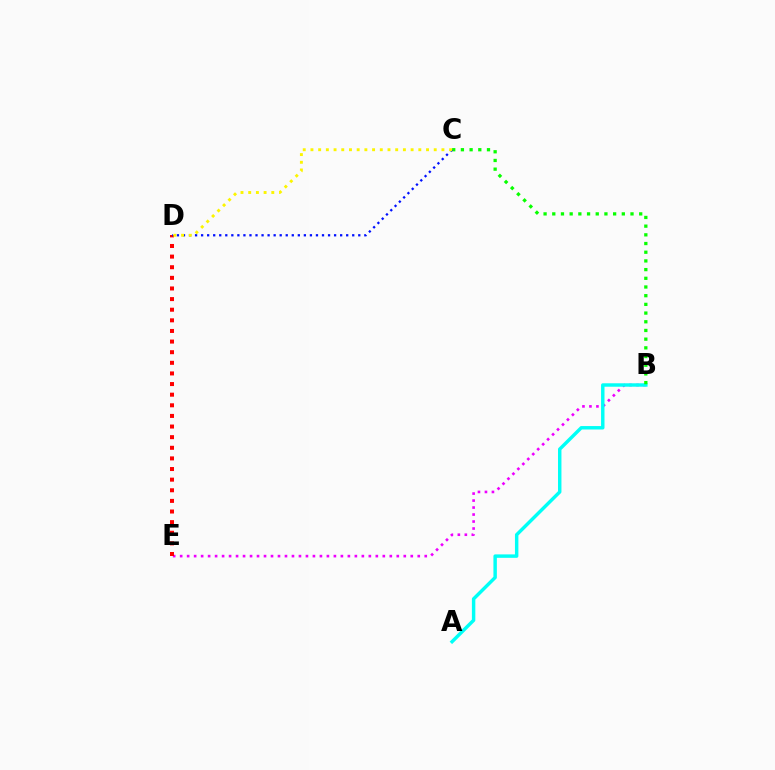{('B', 'E'): [{'color': '#ee00ff', 'line_style': 'dotted', 'thickness': 1.9}], ('A', 'B'): [{'color': '#00fff6', 'line_style': 'solid', 'thickness': 2.48}], ('B', 'C'): [{'color': '#08ff00', 'line_style': 'dotted', 'thickness': 2.36}], ('D', 'E'): [{'color': '#ff0000', 'line_style': 'dotted', 'thickness': 2.89}], ('C', 'D'): [{'color': '#0010ff', 'line_style': 'dotted', 'thickness': 1.64}, {'color': '#fcf500', 'line_style': 'dotted', 'thickness': 2.09}]}